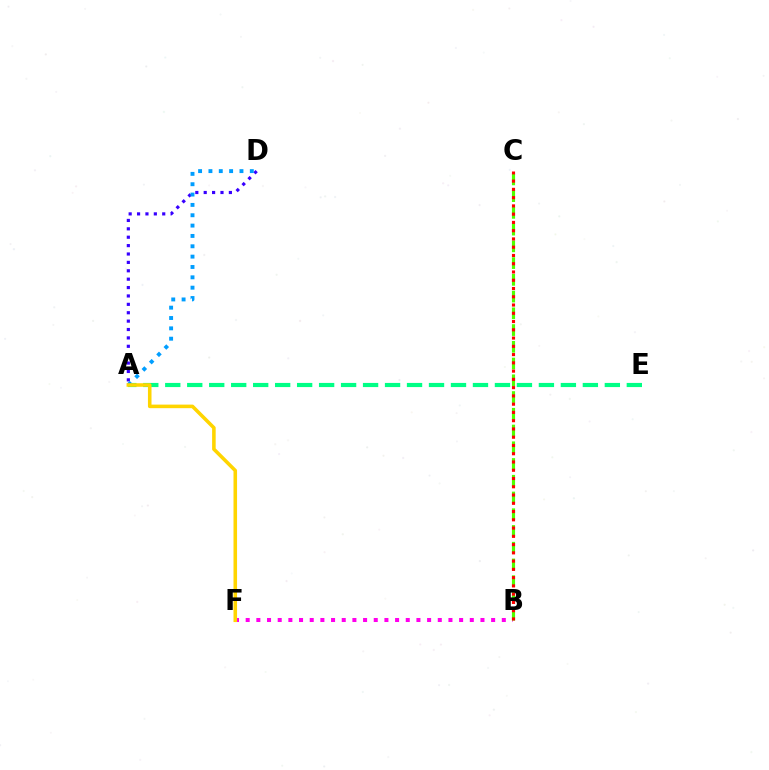{('B', 'F'): [{'color': '#ff00ed', 'line_style': 'dotted', 'thickness': 2.9}], ('A', 'D'): [{'color': '#3700ff', 'line_style': 'dotted', 'thickness': 2.28}, {'color': '#009eff', 'line_style': 'dotted', 'thickness': 2.81}], ('A', 'E'): [{'color': '#00ff86', 'line_style': 'dashed', 'thickness': 2.99}], ('A', 'F'): [{'color': '#ffd500', 'line_style': 'solid', 'thickness': 2.57}], ('B', 'C'): [{'color': '#4fff00', 'line_style': 'dashed', 'thickness': 2.27}, {'color': '#ff0000', 'line_style': 'dotted', 'thickness': 2.24}]}